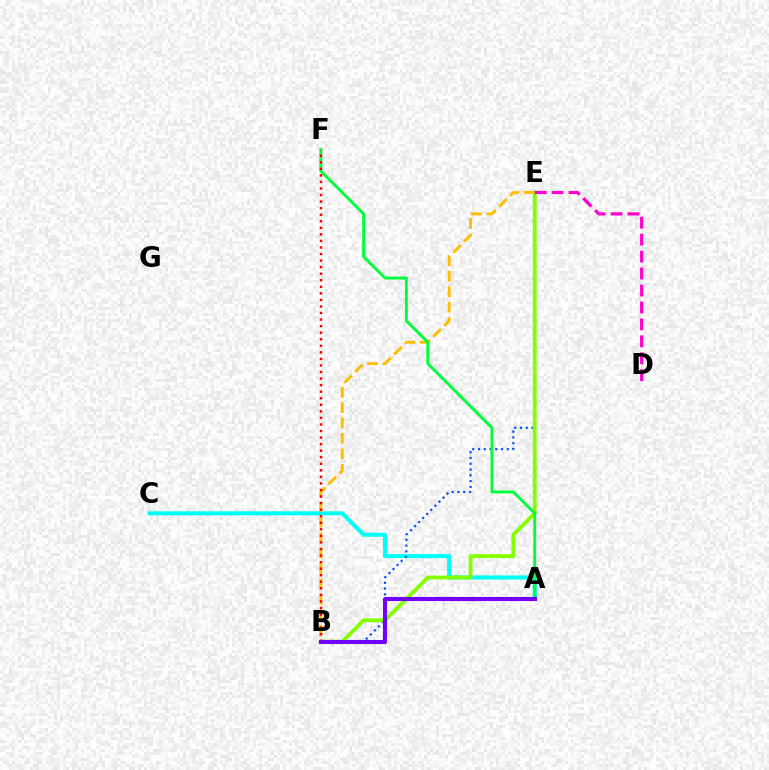{('A', 'C'): [{'color': '#00fff6', 'line_style': 'solid', 'thickness': 2.94}], ('B', 'E'): [{'color': '#004bff', 'line_style': 'dotted', 'thickness': 1.56}, {'color': '#ffbd00', 'line_style': 'dashed', 'thickness': 2.1}, {'color': '#84ff00', 'line_style': 'solid', 'thickness': 2.76}], ('A', 'F'): [{'color': '#00ff39', 'line_style': 'solid', 'thickness': 2.07}], ('B', 'F'): [{'color': '#ff0000', 'line_style': 'dotted', 'thickness': 1.78}], ('A', 'B'): [{'color': '#7200ff', 'line_style': 'solid', 'thickness': 2.93}], ('D', 'E'): [{'color': '#ff00cf', 'line_style': 'dashed', 'thickness': 2.3}]}